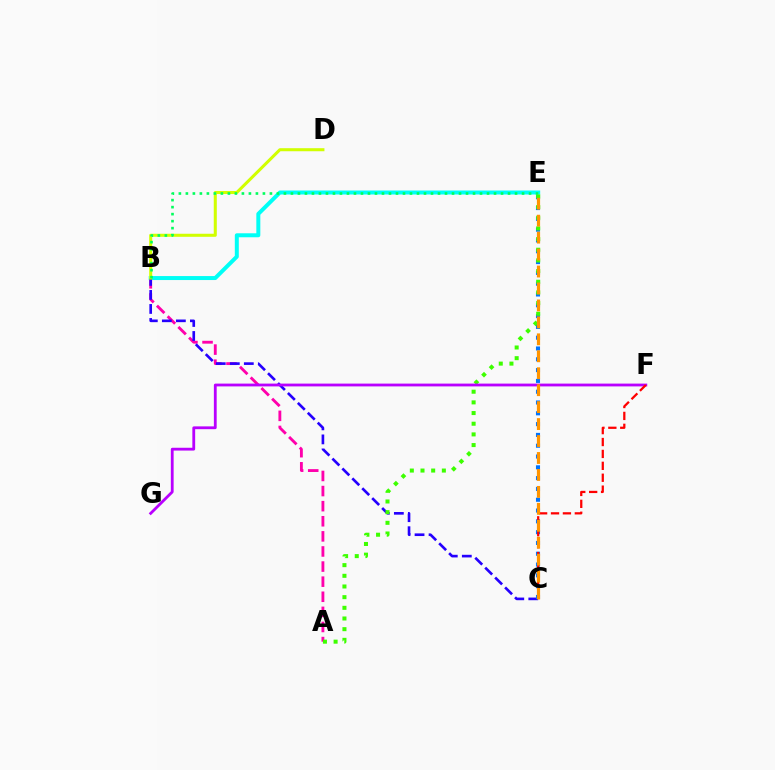{('A', 'B'): [{'color': '#ff00ac', 'line_style': 'dashed', 'thickness': 2.05}], ('B', 'E'): [{'color': '#00fff6', 'line_style': 'solid', 'thickness': 2.87}, {'color': '#00ff5c', 'line_style': 'dotted', 'thickness': 1.9}], ('B', 'C'): [{'color': '#2500ff', 'line_style': 'dashed', 'thickness': 1.9}], ('B', 'D'): [{'color': '#d1ff00', 'line_style': 'solid', 'thickness': 2.19}], ('C', 'E'): [{'color': '#0074ff', 'line_style': 'dotted', 'thickness': 2.94}, {'color': '#ff9400', 'line_style': 'dashed', 'thickness': 2.3}], ('A', 'E'): [{'color': '#3dff00', 'line_style': 'dotted', 'thickness': 2.9}], ('F', 'G'): [{'color': '#b900ff', 'line_style': 'solid', 'thickness': 2.02}], ('C', 'F'): [{'color': '#ff0000', 'line_style': 'dashed', 'thickness': 1.62}]}